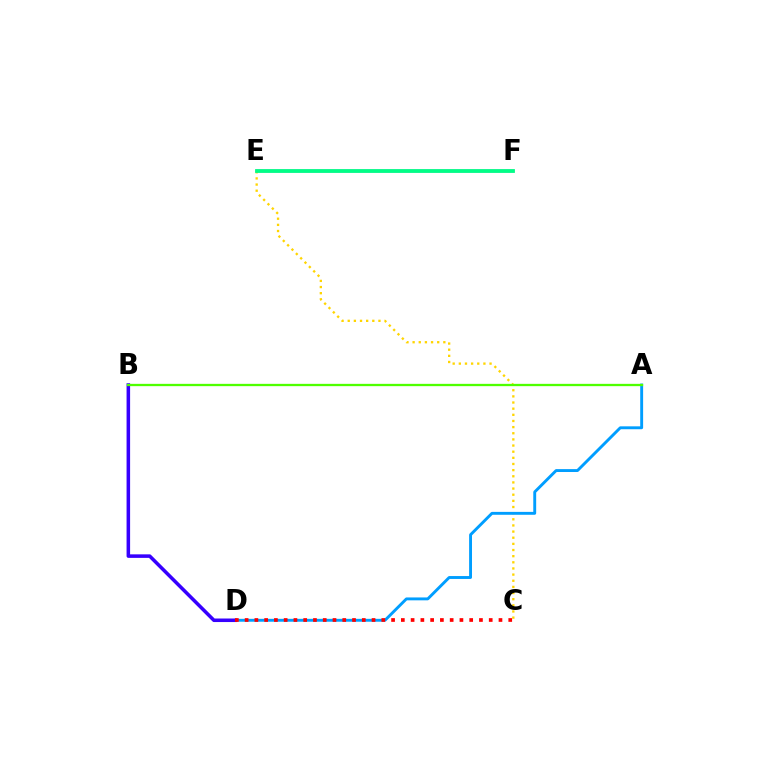{('C', 'E'): [{'color': '#ffd500', 'line_style': 'dotted', 'thickness': 1.67}], ('E', 'F'): [{'color': '#ff00ed', 'line_style': 'solid', 'thickness': 1.77}, {'color': '#00ff86', 'line_style': 'solid', 'thickness': 2.73}], ('A', 'D'): [{'color': '#009eff', 'line_style': 'solid', 'thickness': 2.08}], ('B', 'D'): [{'color': '#3700ff', 'line_style': 'solid', 'thickness': 2.55}], ('A', 'B'): [{'color': '#4fff00', 'line_style': 'solid', 'thickness': 1.66}], ('C', 'D'): [{'color': '#ff0000', 'line_style': 'dotted', 'thickness': 2.65}]}